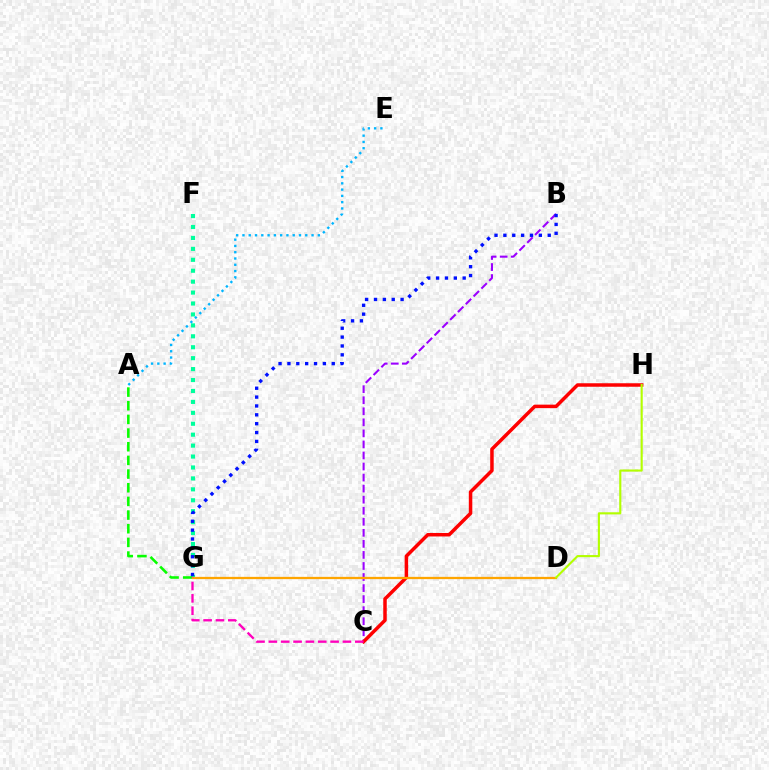{('B', 'C'): [{'color': '#9b00ff', 'line_style': 'dashed', 'thickness': 1.5}], ('F', 'G'): [{'color': '#00ff9d', 'line_style': 'dotted', 'thickness': 2.97}], ('A', 'E'): [{'color': '#00b5ff', 'line_style': 'dotted', 'thickness': 1.71}], ('A', 'G'): [{'color': '#08ff00', 'line_style': 'dashed', 'thickness': 1.86}], ('C', 'H'): [{'color': '#ff0000', 'line_style': 'solid', 'thickness': 2.52}], ('D', 'G'): [{'color': '#ffa500', 'line_style': 'solid', 'thickness': 1.64}], ('C', 'G'): [{'color': '#ff00bd', 'line_style': 'dashed', 'thickness': 1.68}], ('D', 'H'): [{'color': '#b3ff00', 'line_style': 'solid', 'thickness': 1.53}], ('B', 'G'): [{'color': '#0010ff', 'line_style': 'dotted', 'thickness': 2.41}]}